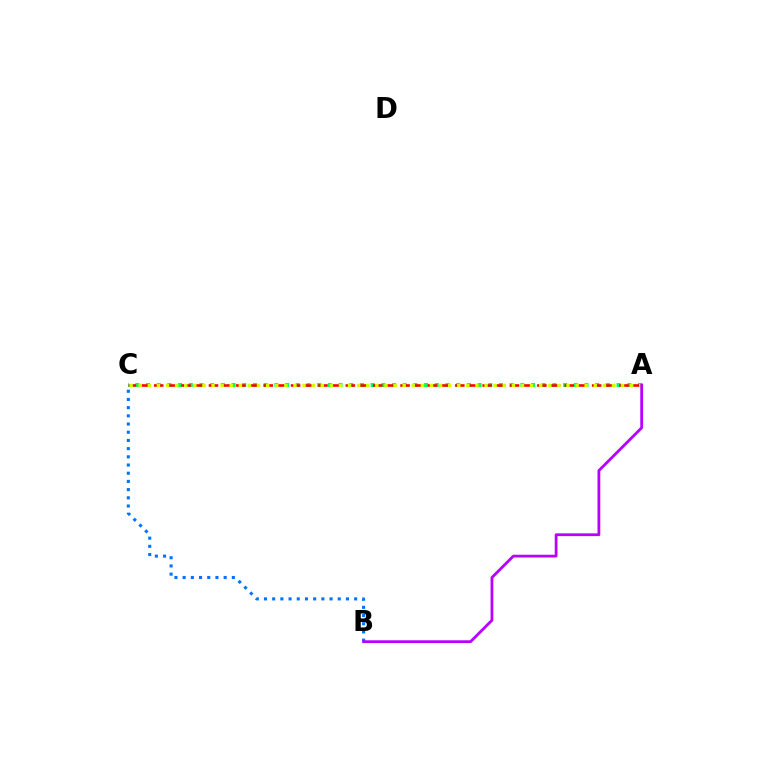{('A', 'C'): [{'color': '#00ff5c', 'line_style': 'dotted', 'thickness': 2.91}, {'color': '#ff0000', 'line_style': 'dashed', 'thickness': 1.86}, {'color': '#d1ff00', 'line_style': 'dotted', 'thickness': 2.47}], ('B', 'C'): [{'color': '#0074ff', 'line_style': 'dotted', 'thickness': 2.23}], ('A', 'B'): [{'color': '#b900ff', 'line_style': 'solid', 'thickness': 2.0}]}